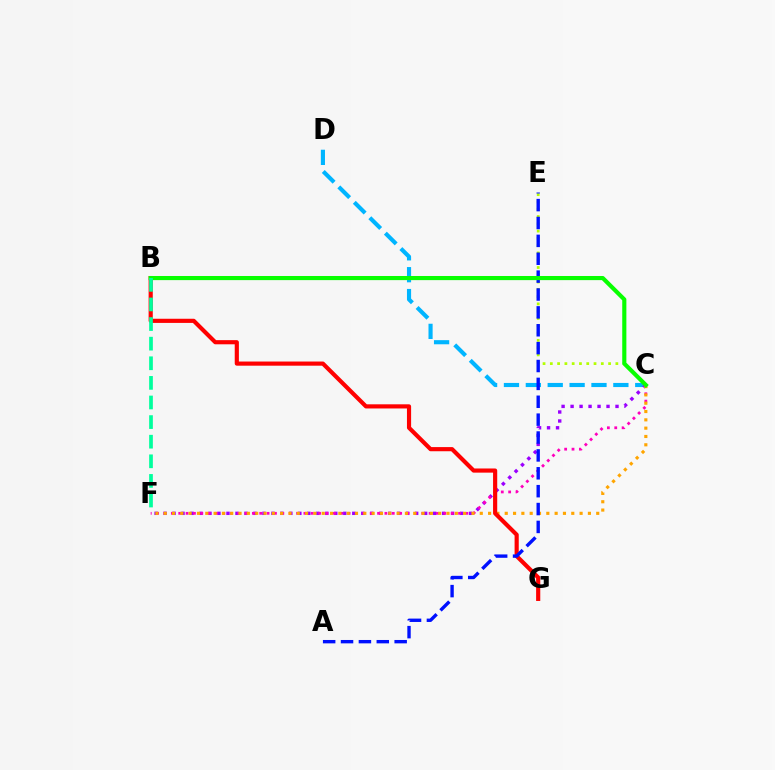{('C', 'D'): [{'color': '#00b5ff', 'line_style': 'dashed', 'thickness': 2.97}], ('C', 'F'): [{'color': '#9b00ff', 'line_style': 'dotted', 'thickness': 2.44}, {'color': '#ff00bd', 'line_style': 'dotted', 'thickness': 2.0}, {'color': '#ffa500', 'line_style': 'dotted', 'thickness': 2.26}], ('C', 'E'): [{'color': '#b3ff00', 'line_style': 'dotted', 'thickness': 1.98}], ('B', 'G'): [{'color': '#ff0000', 'line_style': 'solid', 'thickness': 2.99}], ('A', 'E'): [{'color': '#0010ff', 'line_style': 'dashed', 'thickness': 2.43}], ('B', 'C'): [{'color': '#08ff00', 'line_style': 'solid', 'thickness': 2.97}], ('B', 'F'): [{'color': '#00ff9d', 'line_style': 'dashed', 'thickness': 2.66}]}